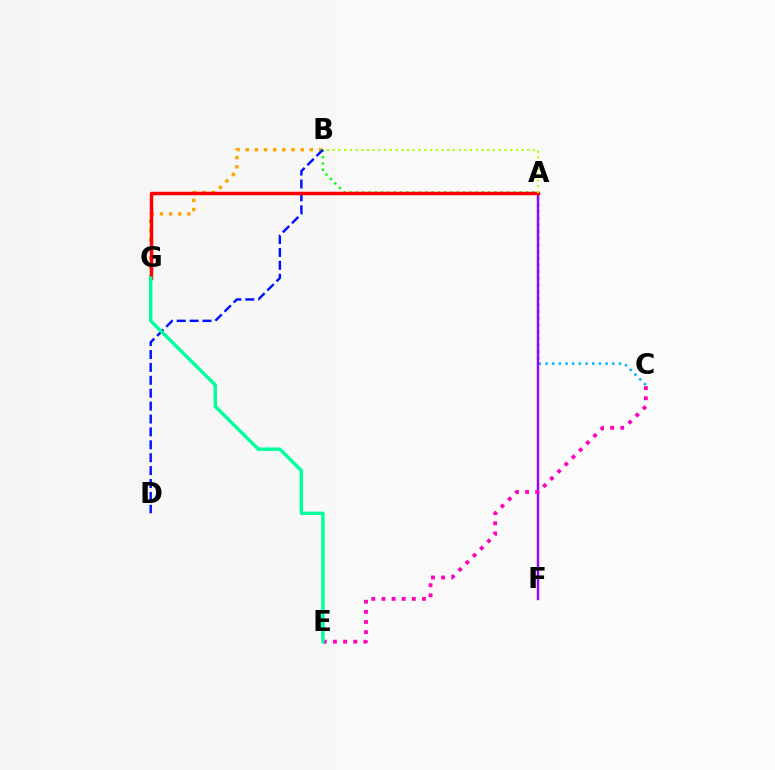{('A', 'C'): [{'color': '#00b5ff', 'line_style': 'dotted', 'thickness': 1.82}], ('B', 'G'): [{'color': '#ffa500', 'line_style': 'dotted', 'thickness': 2.49}], ('A', 'B'): [{'color': '#08ff00', 'line_style': 'dotted', 'thickness': 1.71}, {'color': '#b3ff00', 'line_style': 'dotted', 'thickness': 1.56}], ('B', 'D'): [{'color': '#0010ff', 'line_style': 'dashed', 'thickness': 1.75}], ('A', 'F'): [{'color': '#9b00ff', 'line_style': 'solid', 'thickness': 1.75}], ('C', 'E'): [{'color': '#ff00bd', 'line_style': 'dotted', 'thickness': 2.75}], ('A', 'G'): [{'color': '#ff0000', 'line_style': 'solid', 'thickness': 2.5}], ('E', 'G'): [{'color': '#00ff9d', 'line_style': 'solid', 'thickness': 2.47}]}